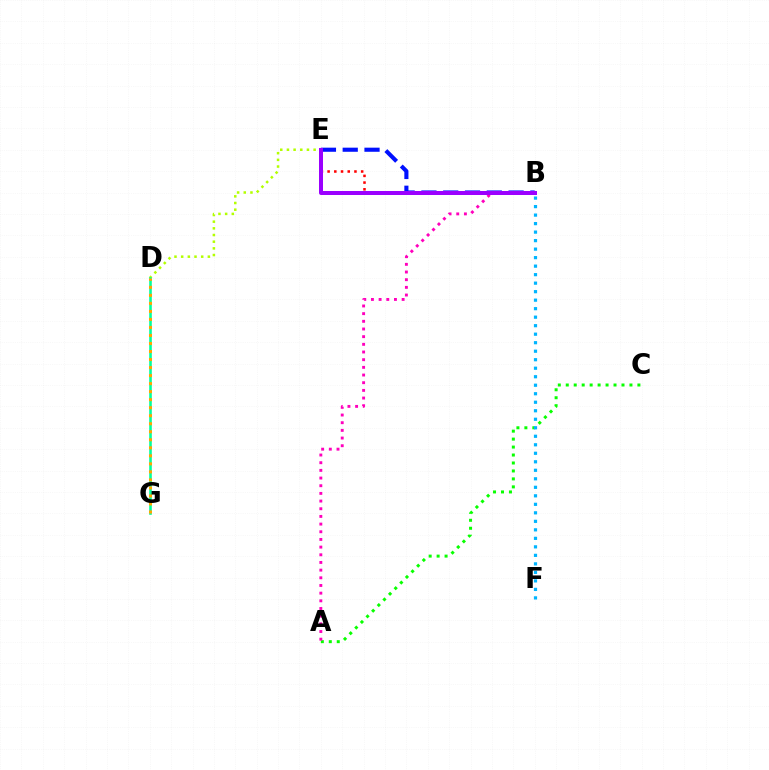{('D', 'E'): [{'color': '#b3ff00', 'line_style': 'dotted', 'thickness': 1.81}], ('B', 'E'): [{'color': '#0010ff', 'line_style': 'dashed', 'thickness': 2.96}, {'color': '#ff0000', 'line_style': 'dotted', 'thickness': 1.82}, {'color': '#9b00ff', 'line_style': 'solid', 'thickness': 2.88}], ('A', 'C'): [{'color': '#08ff00', 'line_style': 'dotted', 'thickness': 2.16}], ('A', 'B'): [{'color': '#ff00bd', 'line_style': 'dotted', 'thickness': 2.08}], ('D', 'G'): [{'color': '#00ff9d', 'line_style': 'solid', 'thickness': 1.87}, {'color': '#ffa500', 'line_style': 'dotted', 'thickness': 2.18}], ('B', 'F'): [{'color': '#00b5ff', 'line_style': 'dotted', 'thickness': 2.31}]}